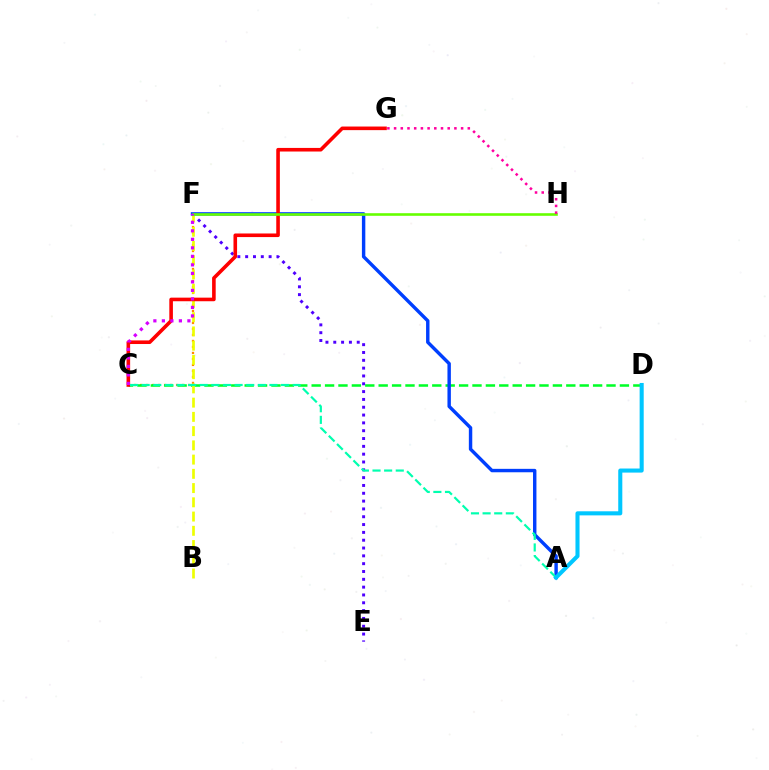{('C', 'F'): [{'color': '#ff8800', 'line_style': 'dotted', 'thickness': 1.63}, {'color': '#d600ff', 'line_style': 'dotted', 'thickness': 2.31}], ('E', 'F'): [{'color': '#4f00ff', 'line_style': 'dotted', 'thickness': 2.13}], ('C', 'D'): [{'color': '#00ff27', 'line_style': 'dashed', 'thickness': 1.82}], ('B', 'F'): [{'color': '#eeff00', 'line_style': 'dashed', 'thickness': 1.93}], ('A', 'F'): [{'color': '#003fff', 'line_style': 'solid', 'thickness': 2.46}], ('C', 'G'): [{'color': '#ff0000', 'line_style': 'solid', 'thickness': 2.59}], ('F', 'H'): [{'color': '#66ff00', 'line_style': 'solid', 'thickness': 1.88}], ('A', 'C'): [{'color': '#00ffaf', 'line_style': 'dashed', 'thickness': 1.58}], ('G', 'H'): [{'color': '#ff00a0', 'line_style': 'dotted', 'thickness': 1.82}], ('A', 'D'): [{'color': '#00c7ff', 'line_style': 'solid', 'thickness': 2.93}]}